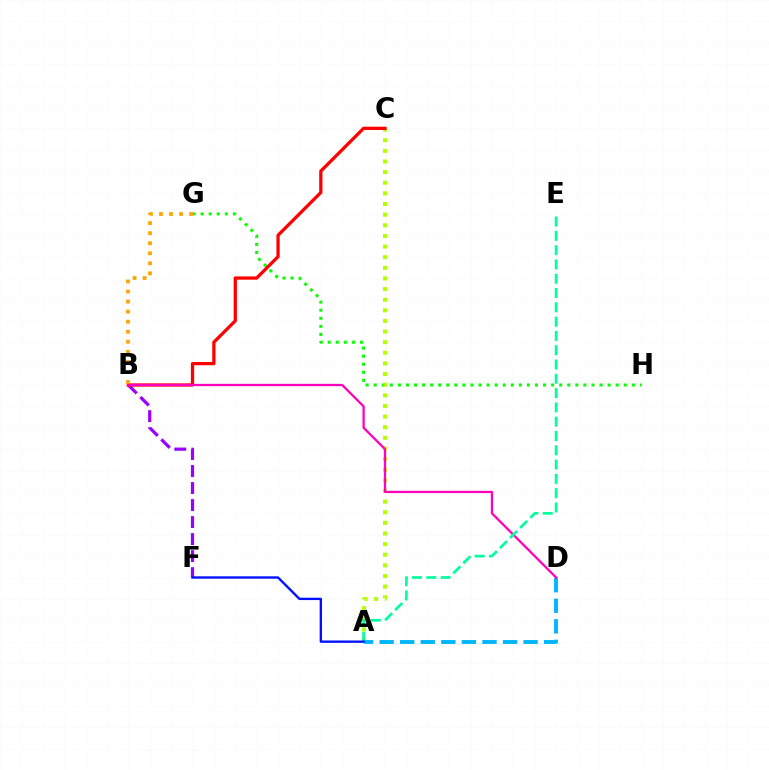{('G', 'H'): [{'color': '#08ff00', 'line_style': 'dotted', 'thickness': 2.19}], ('B', 'F'): [{'color': '#9b00ff', 'line_style': 'dashed', 'thickness': 2.31}], ('A', 'C'): [{'color': '#b3ff00', 'line_style': 'dotted', 'thickness': 2.89}], ('A', 'D'): [{'color': '#00b5ff', 'line_style': 'dashed', 'thickness': 2.79}], ('B', 'C'): [{'color': '#ff0000', 'line_style': 'solid', 'thickness': 2.35}], ('B', 'D'): [{'color': '#ff00bd', 'line_style': 'solid', 'thickness': 1.64}], ('A', 'E'): [{'color': '#00ff9d', 'line_style': 'dashed', 'thickness': 1.94}], ('B', 'G'): [{'color': '#ffa500', 'line_style': 'dotted', 'thickness': 2.73}], ('A', 'F'): [{'color': '#0010ff', 'line_style': 'solid', 'thickness': 1.69}]}